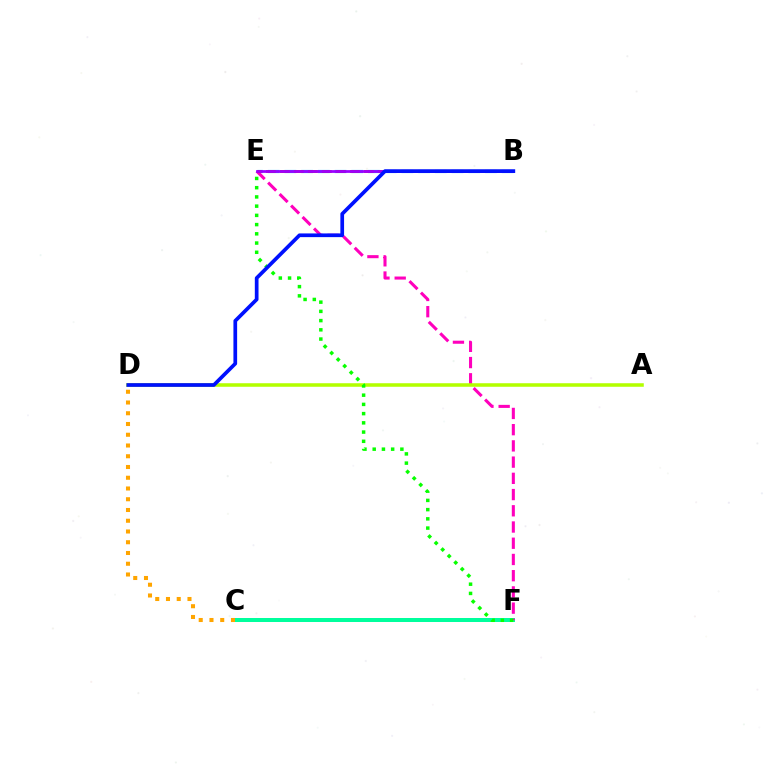{('C', 'F'): [{'color': '#00ff9d', 'line_style': 'solid', 'thickness': 2.88}], ('B', 'E'): [{'color': '#00b5ff', 'line_style': 'dashed', 'thickness': 2.27}, {'color': '#ff0000', 'line_style': 'dashed', 'thickness': 1.9}, {'color': '#9b00ff', 'line_style': 'solid', 'thickness': 1.97}], ('E', 'F'): [{'color': '#ff00bd', 'line_style': 'dashed', 'thickness': 2.2}, {'color': '#08ff00', 'line_style': 'dotted', 'thickness': 2.51}], ('A', 'D'): [{'color': '#b3ff00', 'line_style': 'solid', 'thickness': 2.55}], ('C', 'D'): [{'color': '#ffa500', 'line_style': 'dotted', 'thickness': 2.92}], ('B', 'D'): [{'color': '#0010ff', 'line_style': 'solid', 'thickness': 2.67}]}